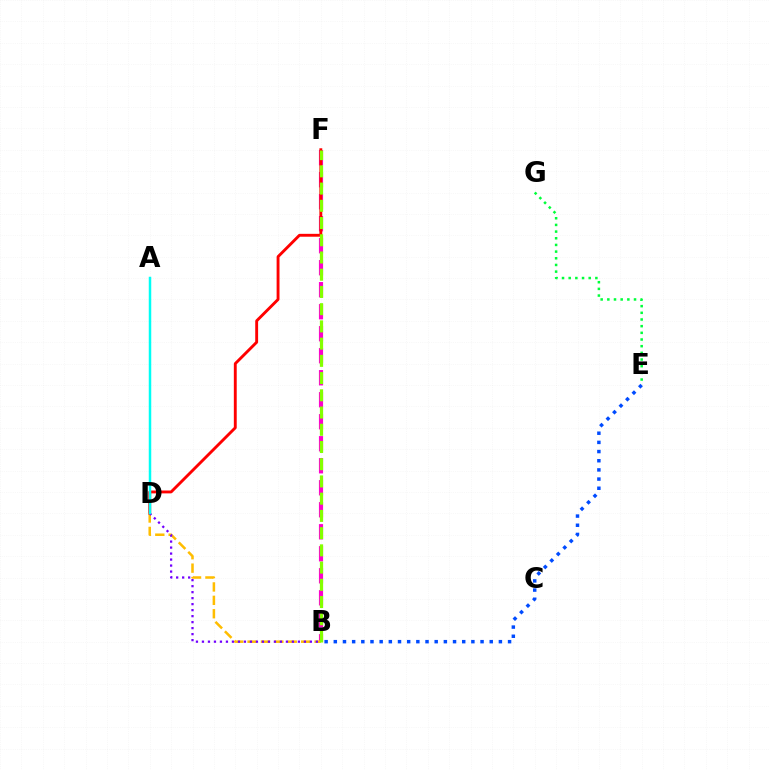{('B', 'F'): [{'color': '#ff00cf', 'line_style': 'dashed', 'thickness': 2.99}, {'color': '#84ff00', 'line_style': 'dashed', 'thickness': 2.34}], ('D', 'F'): [{'color': '#ff0000', 'line_style': 'solid', 'thickness': 2.07}], ('B', 'D'): [{'color': '#ffbd00', 'line_style': 'dashed', 'thickness': 1.82}, {'color': '#7200ff', 'line_style': 'dotted', 'thickness': 1.63}], ('A', 'D'): [{'color': '#00fff6', 'line_style': 'solid', 'thickness': 1.79}], ('E', 'G'): [{'color': '#00ff39', 'line_style': 'dotted', 'thickness': 1.81}], ('B', 'E'): [{'color': '#004bff', 'line_style': 'dotted', 'thickness': 2.49}]}